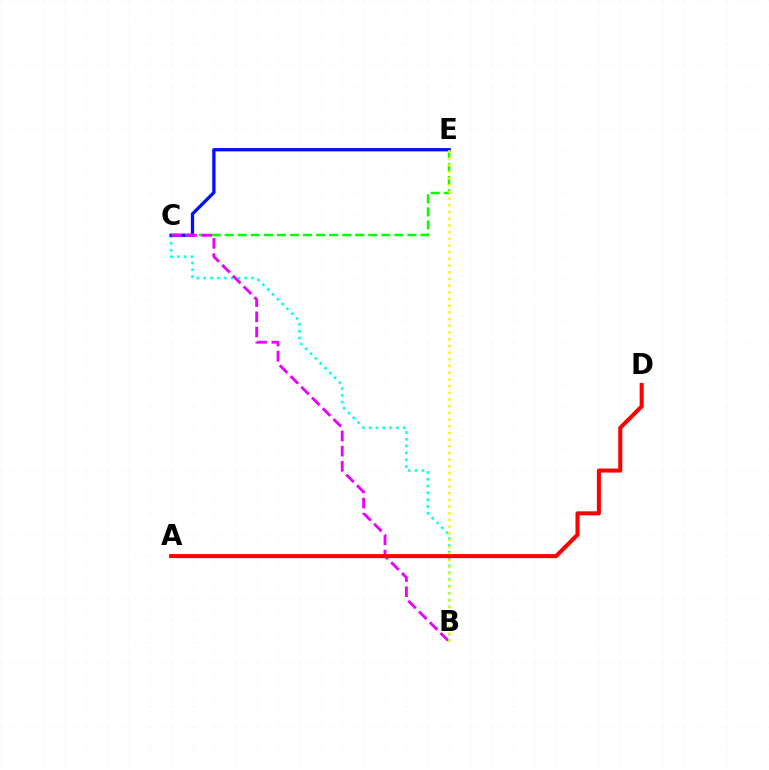{('B', 'C'): [{'color': '#00fff6', 'line_style': 'dotted', 'thickness': 1.85}, {'color': '#ee00ff', 'line_style': 'dashed', 'thickness': 2.06}], ('C', 'E'): [{'color': '#0010ff', 'line_style': 'solid', 'thickness': 2.37}, {'color': '#08ff00', 'line_style': 'dashed', 'thickness': 1.77}], ('B', 'E'): [{'color': '#fcf500', 'line_style': 'dotted', 'thickness': 1.82}], ('A', 'D'): [{'color': '#ff0000', 'line_style': 'solid', 'thickness': 2.91}]}